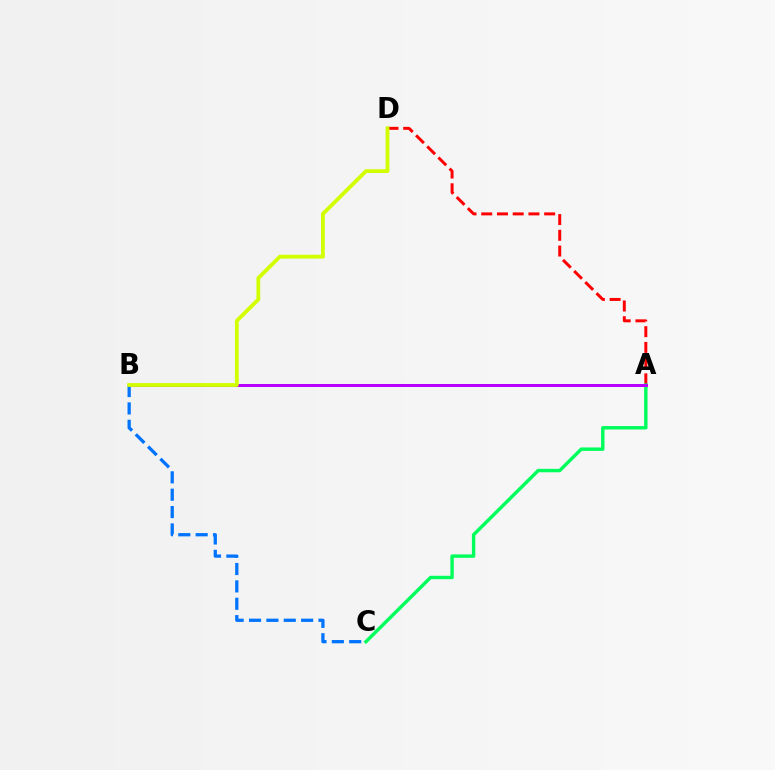{('A', 'D'): [{'color': '#ff0000', 'line_style': 'dashed', 'thickness': 2.14}], ('A', 'C'): [{'color': '#00ff5c', 'line_style': 'solid', 'thickness': 2.47}], ('A', 'B'): [{'color': '#b900ff', 'line_style': 'solid', 'thickness': 2.17}], ('B', 'C'): [{'color': '#0074ff', 'line_style': 'dashed', 'thickness': 2.36}], ('B', 'D'): [{'color': '#d1ff00', 'line_style': 'solid', 'thickness': 2.75}]}